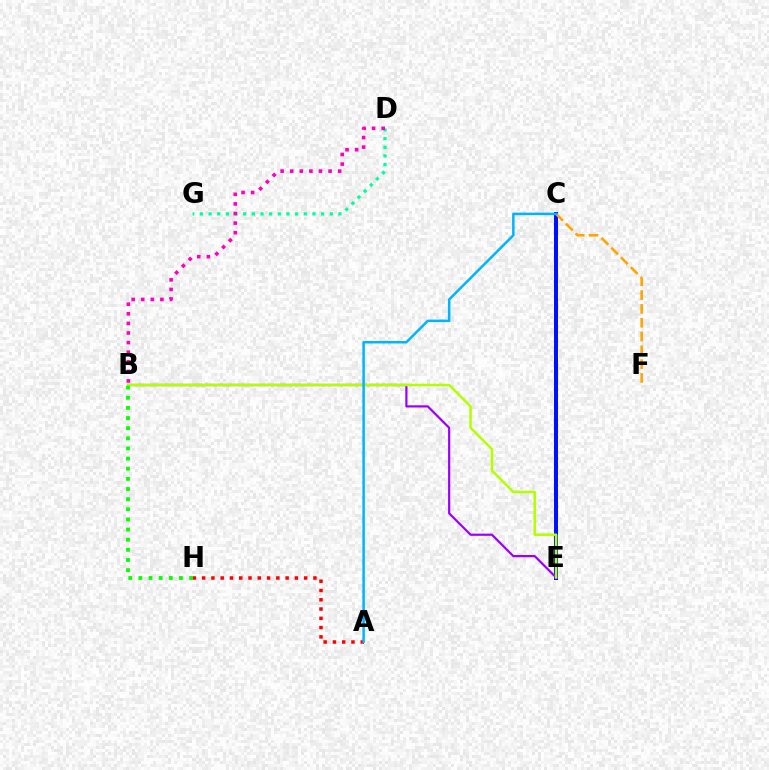{('C', 'E'): [{'color': '#0010ff', 'line_style': 'solid', 'thickness': 2.87}], ('B', 'E'): [{'color': '#9b00ff', 'line_style': 'solid', 'thickness': 1.58}, {'color': '#b3ff00', 'line_style': 'solid', 'thickness': 1.8}], ('C', 'F'): [{'color': '#ffa500', 'line_style': 'dashed', 'thickness': 1.88}], ('A', 'H'): [{'color': '#ff0000', 'line_style': 'dotted', 'thickness': 2.52}], ('D', 'G'): [{'color': '#00ff9d', 'line_style': 'dotted', 'thickness': 2.35}], ('A', 'C'): [{'color': '#00b5ff', 'line_style': 'solid', 'thickness': 1.8}], ('B', 'D'): [{'color': '#ff00bd', 'line_style': 'dotted', 'thickness': 2.61}], ('B', 'H'): [{'color': '#08ff00', 'line_style': 'dotted', 'thickness': 2.75}]}